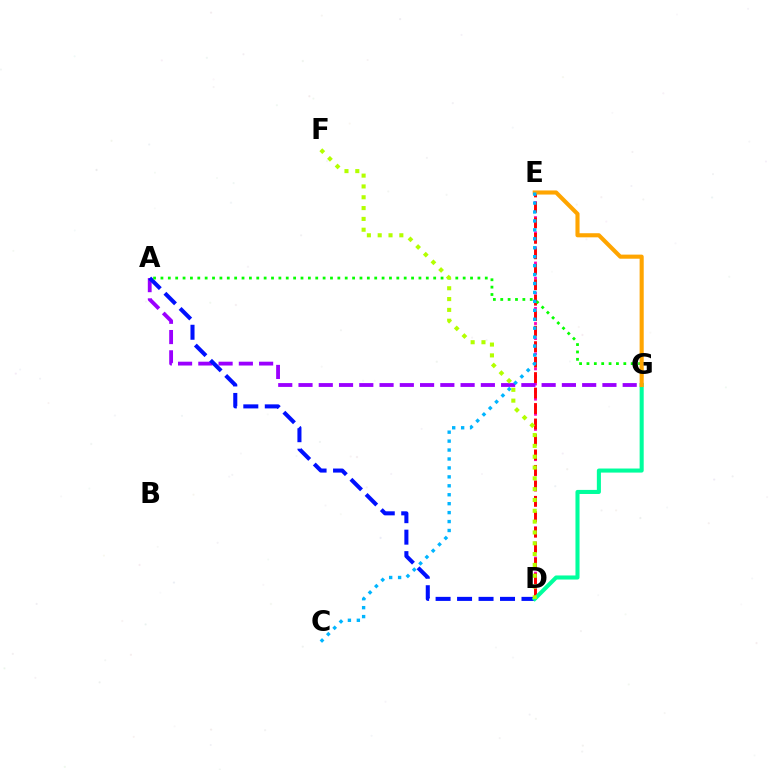{('D', 'E'): [{'color': '#ff00bd', 'line_style': 'dotted', 'thickness': 2.06}, {'color': '#ff0000', 'line_style': 'dashed', 'thickness': 2.1}], ('A', 'G'): [{'color': '#9b00ff', 'line_style': 'dashed', 'thickness': 2.75}, {'color': '#08ff00', 'line_style': 'dotted', 'thickness': 2.0}], ('A', 'D'): [{'color': '#0010ff', 'line_style': 'dashed', 'thickness': 2.92}], ('D', 'G'): [{'color': '#00ff9d', 'line_style': 'solid', 'thickness': 2.93}], ('D', 'F'): [{'color': '#b3ff00', 'line_style': 'dotted', 'thickness': 2.94}], ('E', 'G'): [{'color': '#ffa500', 'line_style': 'solid', 'thickness': 2.95}], ('C', 'E'): [{'color': '#00b5ff', 'line_style': 'dotted', 'thickness': 2.43}]}